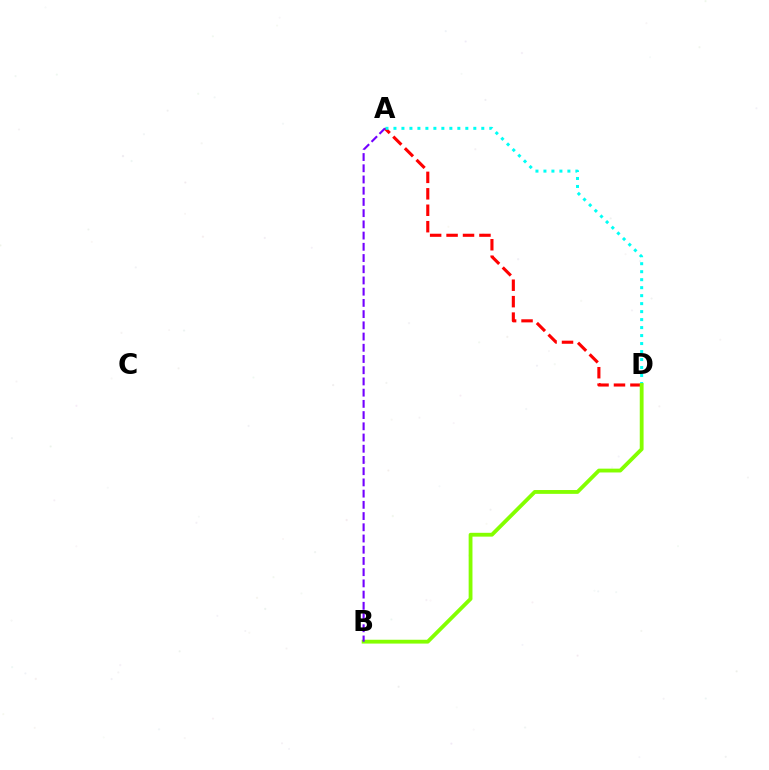{('A', 'D'): [{'color': '#ff0000', 'line_style': 'dashed', 'thickness': 2.23}, {'color': '#00fff6', 'line_style': 'dotted', 'thickness': 2.17}], ('B', 'D'): [{'color': '#84ff00', 'line_style': 'solid', 'thickness': 2.75}], ('A', 'B'): [{'color': '#7200ff', 'line_style': 'dashed', 'thickness': 1.52}]}